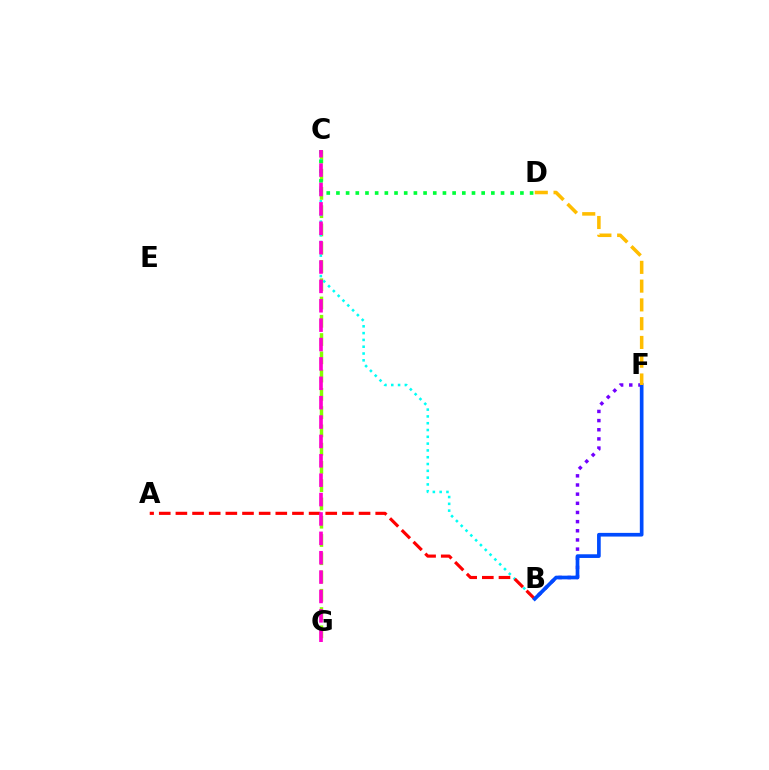{('C', 'G'): [{'color': '#84ff00', 'line_style': 'dashed', 'thickness': 2.48}, {'color': '#ff00cf', 'line_style': 'dashed', 'thickness': 2.63}], ('B', 'C'): [{'color': '#00fff6', 'line_style': 'dotted', 'thickness': 1.85}], ('B', 'F'): [{'color': '#7200ff', 'line_style': 'dotted', 'thickness': 2.49}, {'color': '#004bff', 'line_style': 'solid', 'thickness': 2.65}], ('C', 'D'): [{'color': '#00ff39', 'line_style': 'dotted', 'thickness': 2.63}], ('A', 'B'): [{'color': '#ff0000', 'line_style': 'dashed', 'thickness': 2.26}], ('D', 'F'): [{'color': '#ffbd00', 'line_style': 'dashed', 'thickness': 2.55}]}